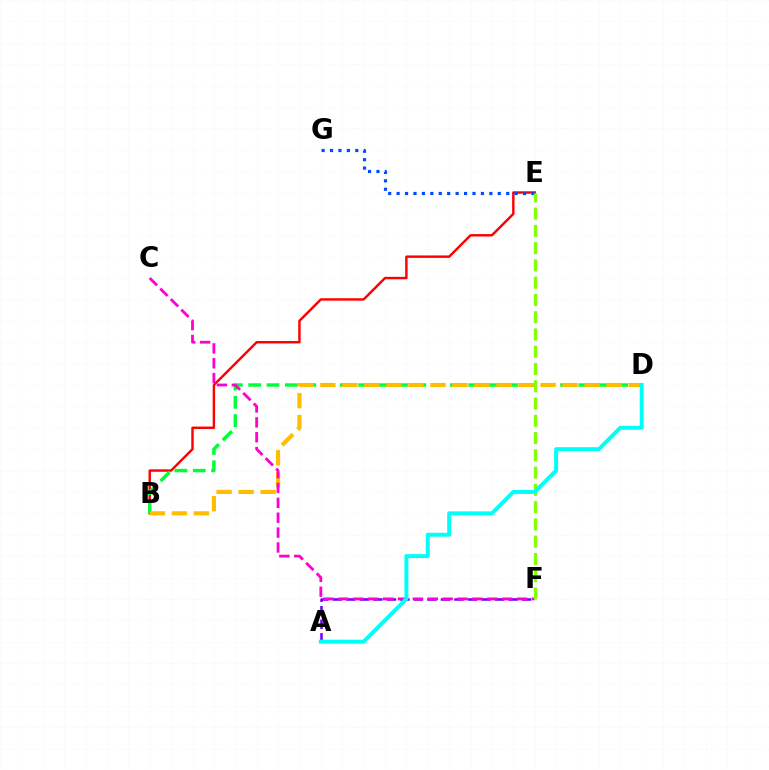{('B', 'E'): [{'color': '#ff0000', 'line_style': 'solid', 'thickness': 1.75}], ('B', 'D'): [{'color': '#00ff39', 'line_style': 'dashed', 'thickness': 2.49}, {'color': '#ffbd00', 'line_style': 'dashed', 'thickness': 2.99}], ('E', 'G'): [{'color': '#004bff', 'line_style': 'dotted', 'thickness': 2.29}], ('A', 'F'): [{'color': '#7200ff', 'line_style': 'dashed', 'thickness': 1.84}], ('C', 'F'): [{'color': '#ff00cf', 'line_style': 'dashed', 'thickness': 2.02}], ('E', 'F'): [{'color': '#84ff00', 'line_style': 'dashed', 'thickness': 2.35}], ('A', 'D'): [{'color': '#00fff6', 'line_style': 'solid', 'thickness': 2.84}]}